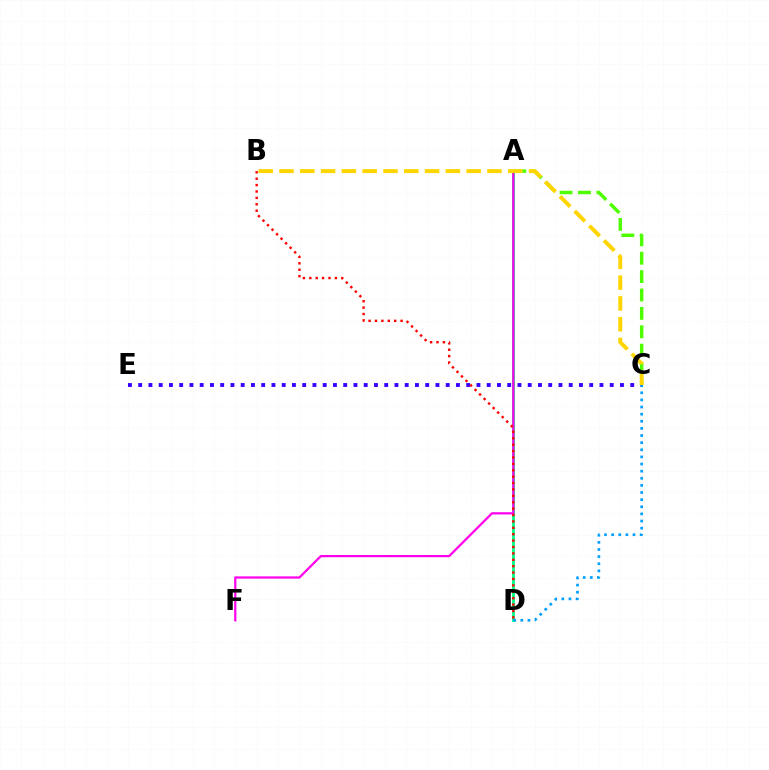{('A', 'C'): [{'color': '#4fff00', 'line_style': 'dashed', 'thickness': 2.5}], ('A', 'D'): [{'color': '#00ff86', 'line_style': 'solid', 'thickness': 2.05}], ('A', 'F'): [{'color': '#ff00ed', 'line_style': 'solid', 'thickness': 1.61}], ('C', 'E'): [{'color': '#3700ff', 'line_style': 'dotted', 'thickness': 2.79}], ('B', 'D'): [{'color': '#ff0000', 'line_style': 'dotted', 'thickness': 1.74}], ('B', 'C'): [{'color': '#ffd500', 'line_style': 'dashed', 'thickness': 2.83}], ('C', 'D'): [{'color': '#009eff', 'line_style': 'dotted', 'thickness': 1.94}]}